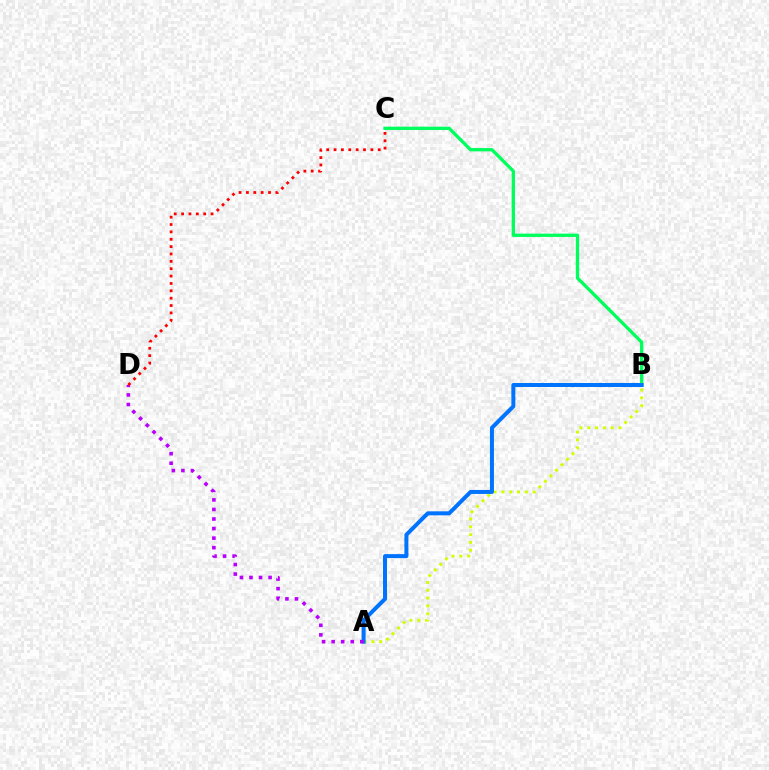{('A', 'B'): [{'color': '#d1ff00', 'line_style': 'dotted', 'thickness': 2.12}, {'color': '#0074ff', 'line_style': 'solid', 'thickness': 2.87}], ('B', 'C'): [{'color': '#00ff5c', 'line_style': 'solid', 'thickness': 2.38}], ('A', 'D'): [{'color': '#b900ff', 'line_style': 'dotted', 'thickness': 2.6}], ('C', 'D'): [{'color': '#ff0000', 'line_style': 'dotted', 'thickness': 2.0}]}